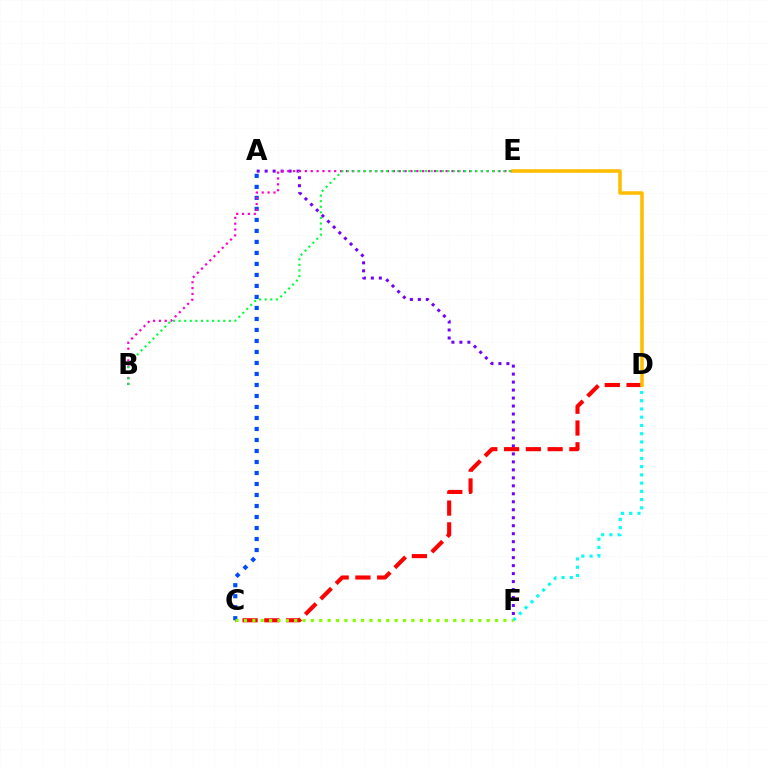{('A', 'F'): [{'color': '#7200ff', 'line_style': 'dotted', 'thickness': 2.17}], ('C', 'D'): [{'color': '#ff0000', 'line_style': 'dashed', 'thickness': 2.96}], ('A', 'C'): [{'color': '#004bff', 'line_style': 'dotted', 'thickness': 2.99}], ('B', 'E'): [{'color': '#ff00cf', 'line_style': 'dotted', 'thickness': 1.59}, {'color': '#00ff39', 'line_style': 'dotted', 'thickness': 1.52}], ('D', 'F'): [{'color': '#00fff6', 'line_style': 'dotted', 'thickness': 2.24}], ('D', 'E'): [{'color': '#ffbd00', 'line_style': 'solid', 'thickness': 2.55}], ('C', 'F'): [{'color': '#84ff00', 'line_style': 'dotted', 'thickness': 2.27}]}